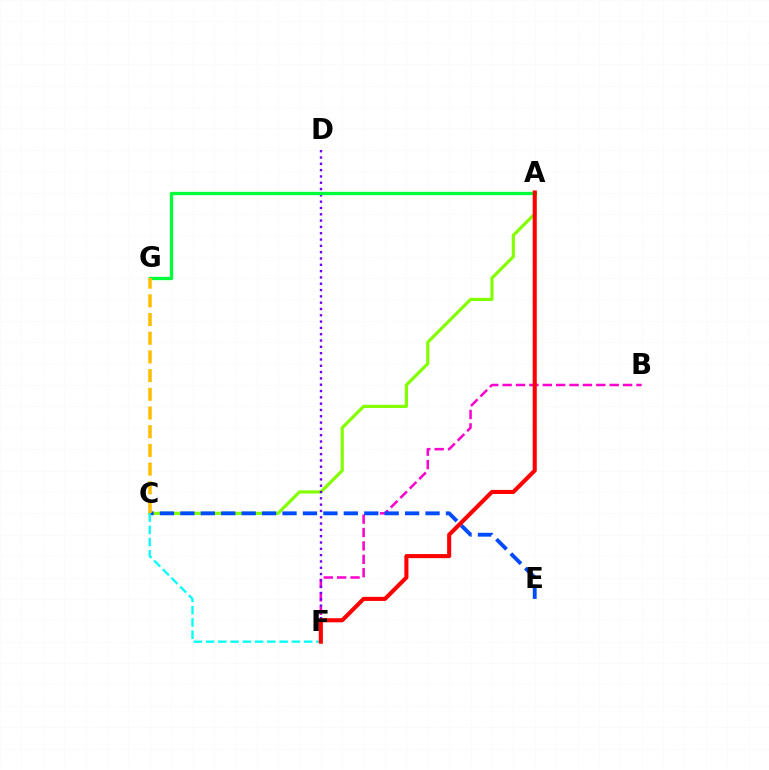{('B', 'F'): [{'color': '#ff00cf', 'line_style': 'dashed', 'thickness': 1.82}], ('A', 'C'): [{'color': '#84ff00', 'line_style': 'solid', 'thickness': 2.29}], ('D', 'F'): [{'color': '#7200ff', 'line_style': 'dotted', 'thickness': 1.71}], ('C', 'E'): [{'color': '#004bff', 'line_style': 'dashed', 'thickness': 2.78}], ('C', 'F'): [{'color': '#00fff6', 'line_style': 'dashed', 'thickness': 1.67}], ('A', 'G'): [{'color': '#00ff39', 'line_style': 'solid', 'thickness': 2.38}], ('A', 'F'): [{'color': '#ff0000', 'line_style': 'solid', 'thickness': 2.94}], ('C', 'G'): [{'color': '#ffbd00', 'line_style': 'dashed', 'thickness': 2.54}]}